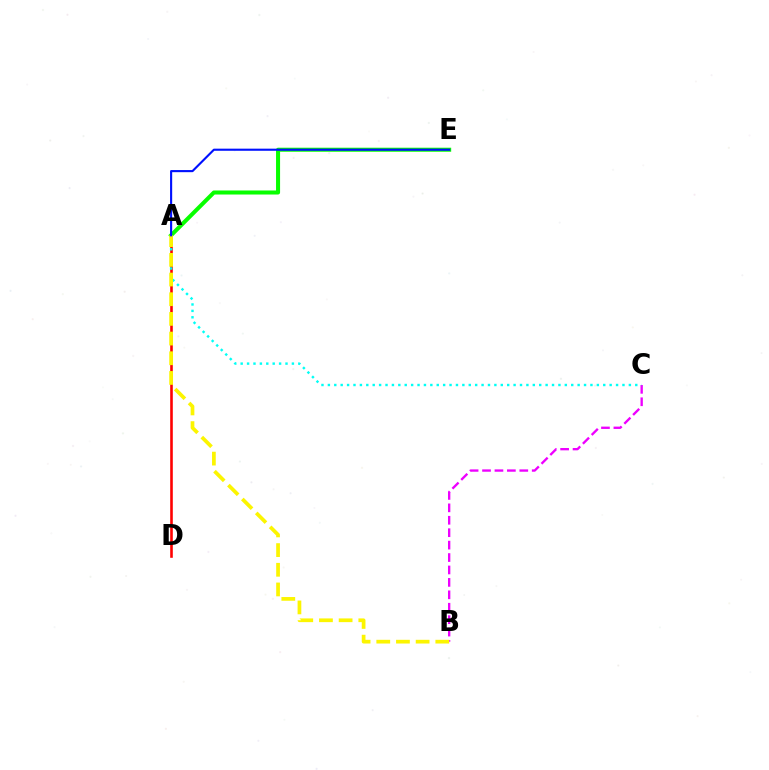{('A', 'D'): [{'color': '#ff0000', 'line_style': 'solid', 'thickness': 1.87}], ('A', 'E'): [{'color': '#08ff00', 'line_style': 'solid', 'thickness': 2.91}, {'color': '#0010ff', 'line_style': 'solid', 'thickness': 1.53}], ('B', 'C'): [{'color': '#ee00ff', 'line_style': 'dashed', 'thickness': 1.69}], ('A', 'C'): [{'color': '#00fff6', 'line_style': 'dotted', 'thickness': 1.74}], ('A', 'B'): [{'color': '#fcf500', 'line_style': 'dashed', 'thickness': 2.67}]}